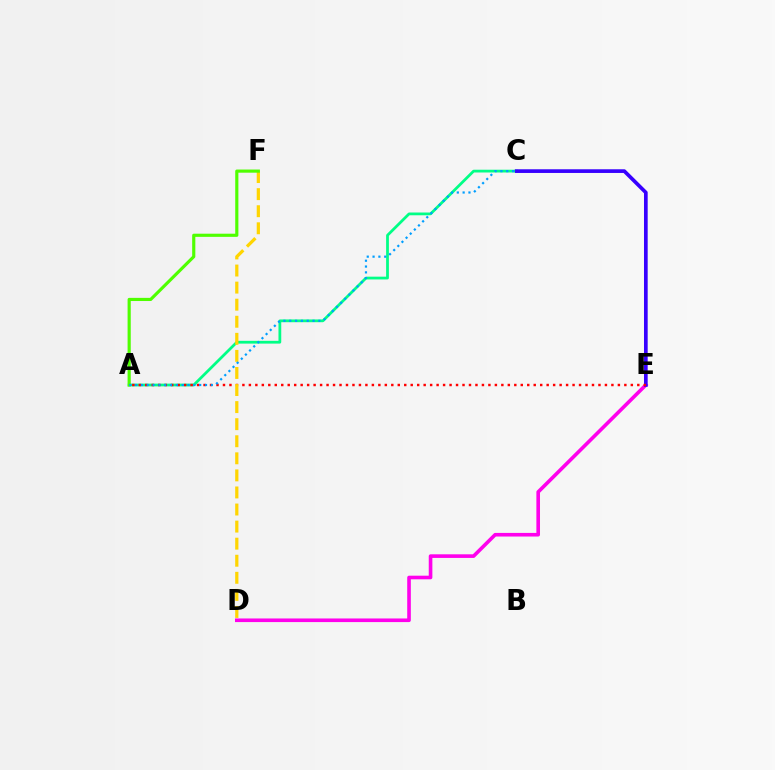{('D', 'E'): [{'color': '#ff00ed', 'line_style': 'solid', 'thickness': 2.61}], ('A', 'C'): [{'color': '#00ff86', 'line_style': 'solid', 'thickness': 1.99}, {'color': '#009eff', 'line_style': 'dotted', 'thickness': 1.58}], ('C', 'E'): [{'color': '#3700ff', 'line_style': 'solid', 'thickness': 2.65}], ('A', 'E'): [{'color': '#ff0000', 'line_style': 'dotted', 'thickness': 1.76}], ('D', 'F'): [{'color': '#ffd500', 'line_style': 'dashed', 'thickness': 2.32}], ('A', 'F'): [{'color': '#4fff00', 'line_style': 'solid', 'thickness': 2.27}]}